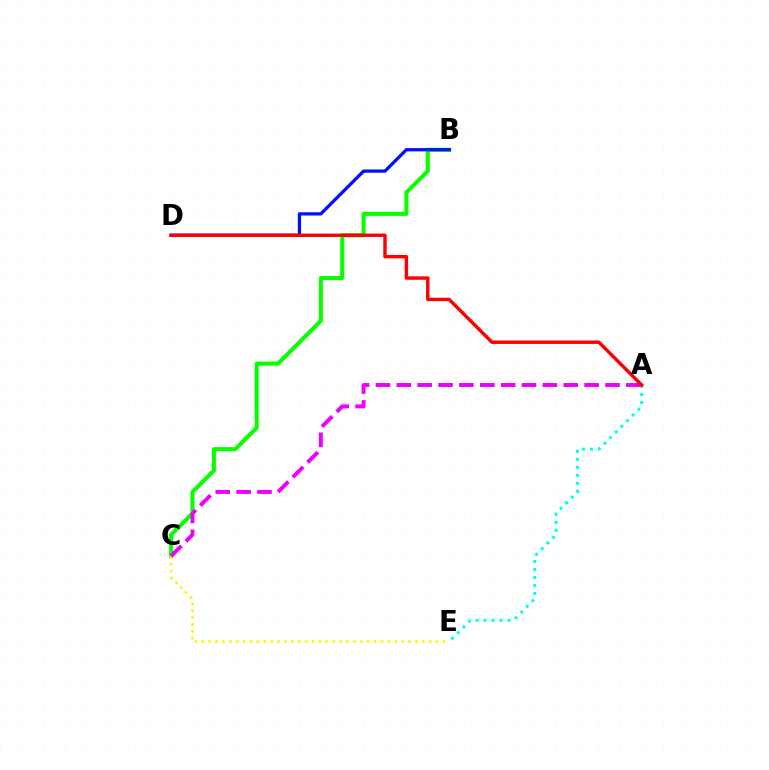{('A', 'E'): [{'color': '#00fff6', 'line_style': 'dotted', 'thickness': 2.17}], ('B', 'C'): [{'color': '#08ff00', 'line_style': 'solid', 'thickness': 2.92}], ('C', 'E'): [{'color': '#fcf500', 'line_style': 'dotted', 'thickness': 1.87}], ('B', 'D'): [{'color': '#0010ff', 'line_style': 'solid', 'thickness': 2.35}], ('A', 'C'): [{'color': '#ee00ff', 'line_style': 'dashed', 'thickness': 2.83}], ('A', 'D'): [{'color': '#ff0000', 'line_style': 'solid', 'thickness': 2.47}]}